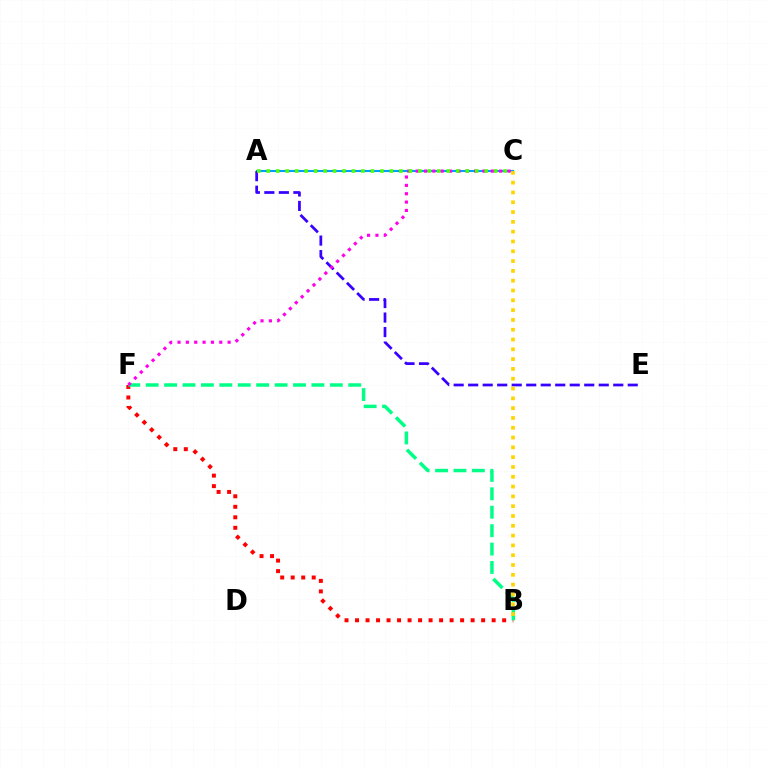{('A', 'C'): [{'color': '#009eff', 'line_style': 'solid', 'thickness': 1.51}, {'color': '#4fff00', 'line_style': 'dotted', 'thickness': 2.57}], ('B', 'F'): [{'color': '#ff0000', 'line_style': 'dotted', 'thickness': 2.86}, {'color': '#00ff86', 'line_style': 'dashed', 'thickness': 2.5}], ('A', 'E'): [{'color': '#3700ff', 'line_style': 'dashed', 'thickness': 1.97}], ('C', 'F'): [{'color': '#ff00ed', 'line_style': 'dotted', 'thickness': 2.27}], ('B', 'C'): [{'color': '#ffd500', 'line_style': 'dotted', 'thickness': 2.66}]}